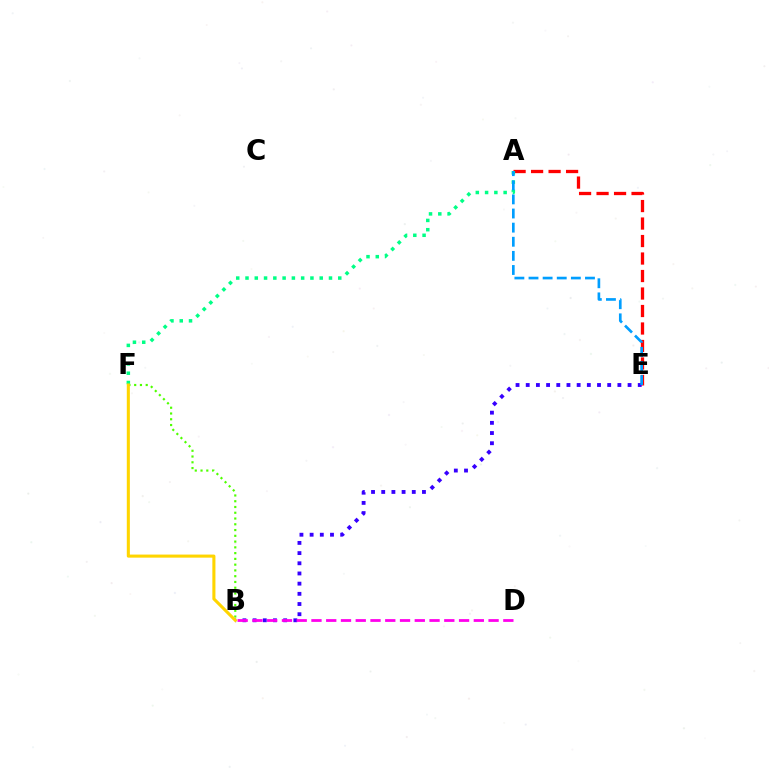{('A', 'E'): [{'color': '#ff0000', 'line_style': 'dashed', 'thickness': 2.38}, {'color': '#009eff', 'line_style': 'dashed', 'thickness': 1.92}], ('A', 'F'): [{'color': '#00ff86', 'line_style': 'dotted', 'thickness': 2.52}], ('B', 'F'): [{'color': '#4fff00', 'line_style': 'dotted', 'thickness': 1.57}, {'color': '#ffd500', 'line_style': 'solid', 'thickness': 2.22}], ('B', 'E'): [{'color': '#3700ff', 'line_style': 'dotted', 'thickness': 2.77}], ('B', 'D'): [{'color': '#ff00ed', 'line_style': 'dashed', 'thickness': 2.01}]}